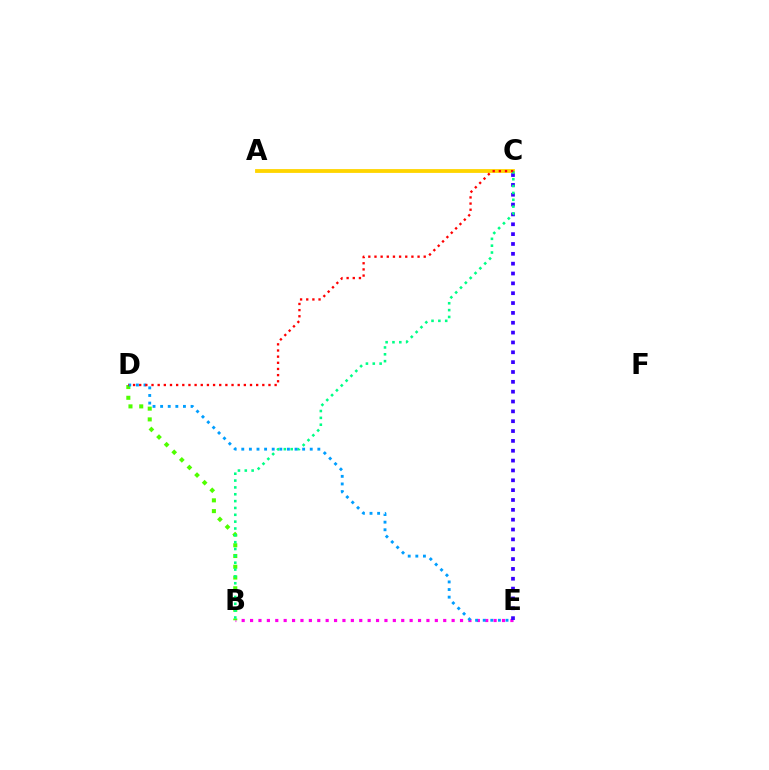{('B', 'E'): [{'color': '#ff00ed', 'line_style': 'dotted', 'thickness': 2.28}], ('A', 'C'): [{'color': '#ffd500', 'line_style': 'solid', 'thickness': 2.74}], ('B', 'D'): [{'color': '#4fff00', 'line_style': 'dotted', 'thickness': 2.92}], ('C', 'E'): [{'color': '#3700ff', 'line_style': 'dotted', 'thickness': 2.68}], ('B', 'C'): [{'color': '#00ff86', 'line_style': 'dotted', 'thickness': 1.86}], ('D', 'E'): [{'color': '#009eff', 'line_style': 'dotted', 'thickness': 2.07}], ('C', 'D'): [{'color': '#ff0000', 'line_style': 'dotted', 'thickness': 1.67}]}